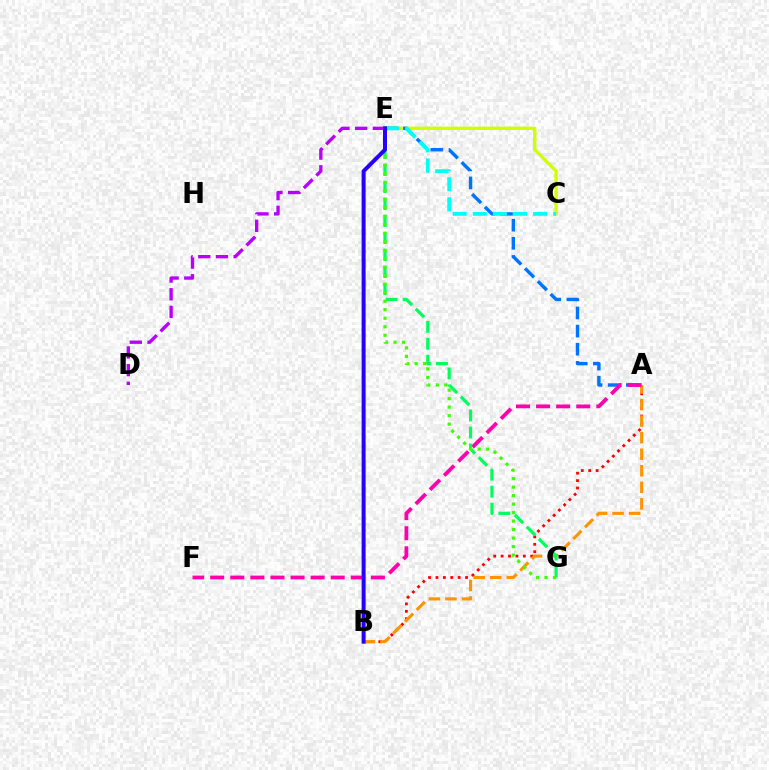{('C', 'E'): [{'color': '#d1ff00', 'line_style': 'solid', 'thickness': 2.44}, {'color': '#00fff6', 'line_style': 'dashed', 'thickness': 2.73}], ('A', 'E'): [{'color': '#0074ff', 'line_style': 'dashed', 'thickness': 2.46}], ('A', 'B'): [{'color': '#ff0000', 'line_style': 'dotted', 'thickness': 2.01}, {'color': '#ff9400', 'line_style': 'dashed', 'thickness': 2.25}], ('A', 'F'): [{'color': '#ff00ac', 'line_style': 'dashed', 'thickness': 2.73}], ('E', 'G'): [{'color': '#00ff5c', 'line_style': 'dashed', 'thickness': 2.31}, {'color': '#3dff00', 'line_style': 'dotted', 'thickness': 2.31}], ('D', 'E'): [{'color': '#b900ff', 'line_style': 'dashed', 'thickness': 2.4}], ('B', 'E'): [{'color': '#2500ff', 'line_style': 'solid', 'thickness': 2.87}]}